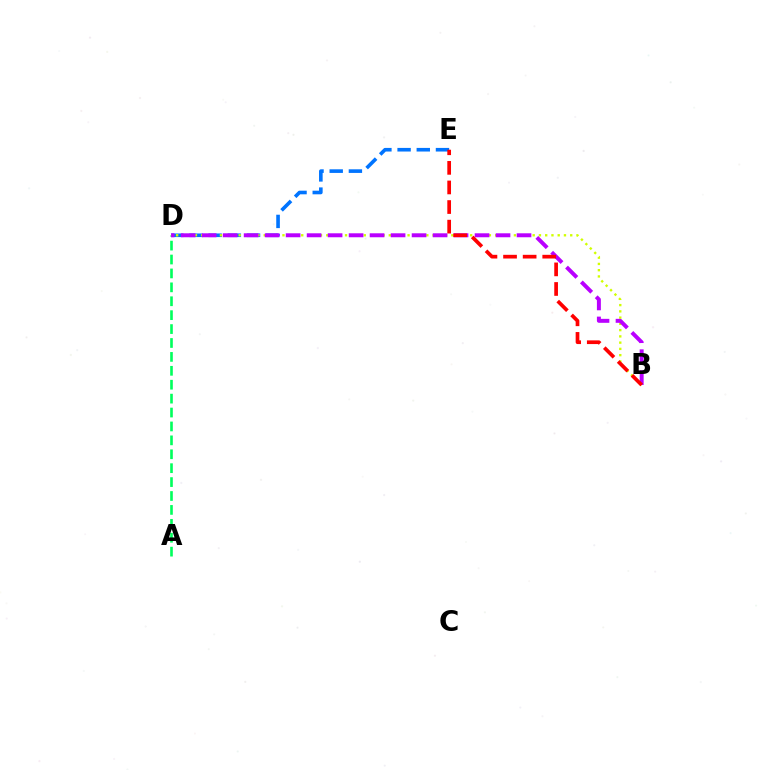{('D', 'E'): [{'color': '#0074ff', 'line_style': 'dashed', 'thickness': 2.61}], ('A', 'D'): [{'color': '#00ff5c', 'line_style': 'dashed', 'thickness': 1.89}], ('B', 'D'): [{'color': '#d1ff00', 'line_style': 'dotted', 'thickness': 1.7}, {'color': '#b900ff', 'line_style': 'dashed', 'thickness': 2.85}], ('B', 'E'): [{'color': '#ff0000', 'line_style': 'dashed', 'thickness': 2.66}]}